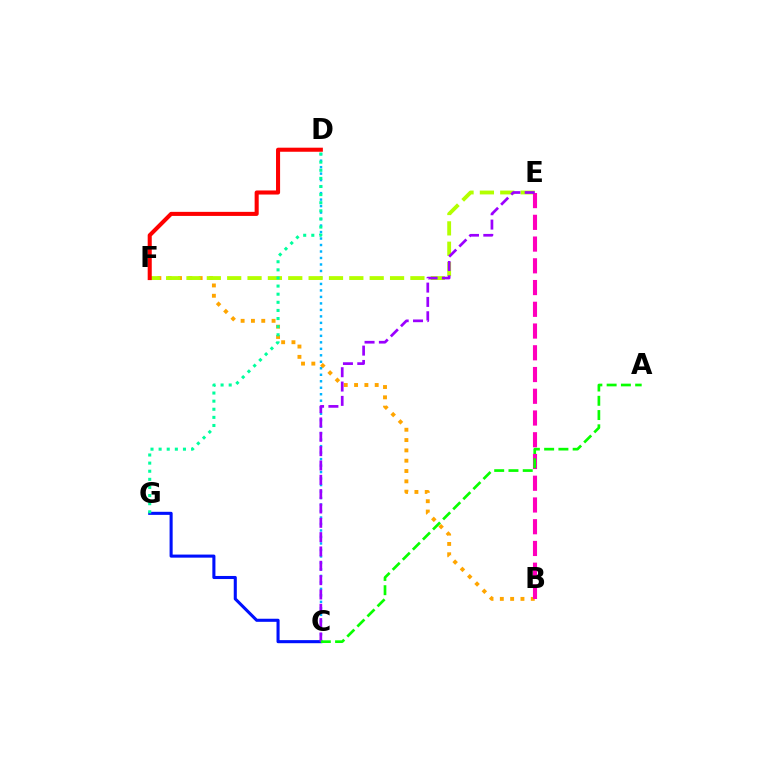{('B', 'F'): [{'color': '#ffa500', 'line_style': 'dotted', 'thickness': 2.8}], ('C', 'D'): [{'color': '#00b5ff', 'line_style': 'dotted', 'thickness': 1.76}], ('E', 'F'): [{'color': '#b3ff00', 'line_style': 'dashed', 'thickness': 2.77}], ('B', 'E'): [{'color': '#ff00bd', 'line_style': 'dashed', 'thickness': 2.95}], ('C', 'G'): [{'color': '#0010ff', 'line_style': 'solid', 'thickness': 2.21}], ('C', 'E'): [{'color': '#9b00ff', 'line_style': 'dashed', 'thickness': 1.95}], ('D', 'F'): [{'color': '#ff0000', 'line_style': 'solid', 'thickness': 2.93}], ('A', 'C'): [{'color': '#08ff00', 'line_style': 'dashed', 'thickness': 1.94}], ('D', 'G'): [{'color': '#00ff9d', 'line_style': 'dotted', 'thickness': 2.2}]}